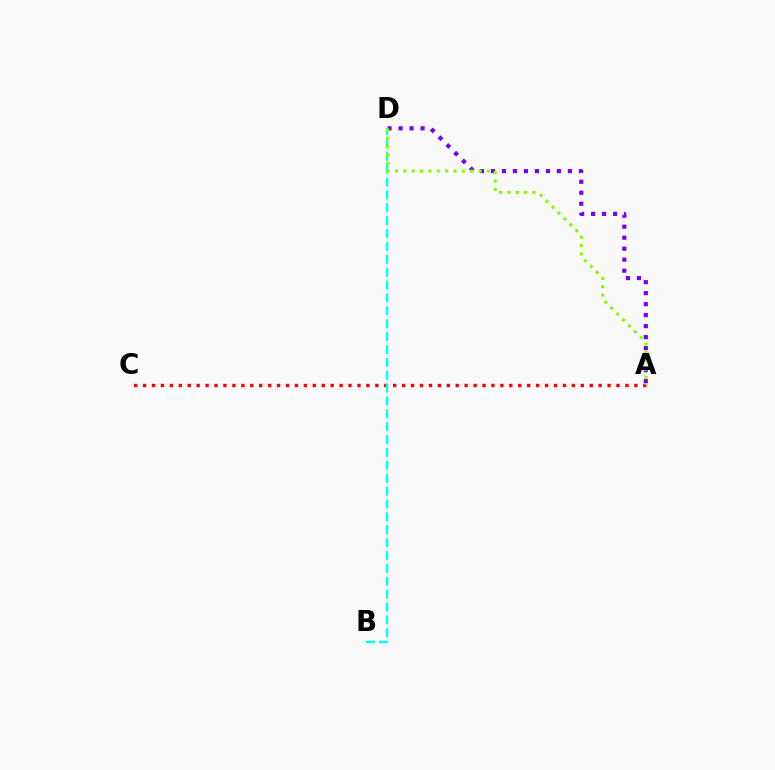{('A', 'D'): [{'color': '#7200ff', 'line_style': 'dotted', 'thickness': 2.99}, {'color': '#84ff00', 'line_style': 'dotted', 'thickness': 2.27}], ('A', 'C'): [{'color': '#ff0000', 'line_style': 'dotted', 'thickness': 2.43}], ('B', 'D'): [{'color': '#00fff6', 'line_style': 'dashed', 'thickness': 1.75}]}